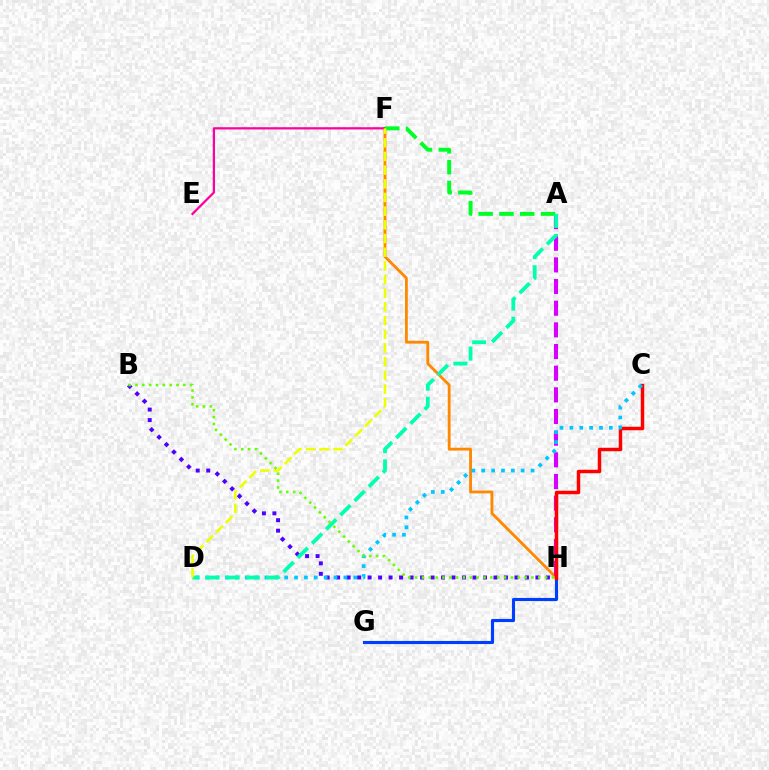{('F', 'H'): [{'color': '#ff8800', 'line_style': 'solid', 'thickness': 2.03}], ('A', 'H'): [{'color': '#d600ff', 'line_style': 'dashed', 'thickness': 2.94}], ('B', 'H'): [{'color': '#4f00ff', 'line_style': 'dotted', 'thickness': 2.85}, {'color': '#66ff00', 'line_style': 'dotted', 'thickness': 1.86}], ('E', 'F'): [{'color': '#ff00a0', 'line_style': 'solid', 'thickness': 1.62}], ('G', 'H'): [{'color': '#003fff', 'line_style': 'solid', 'thickness': 2.24}], ('C', 'H'): [{'color': '#ff0000', 'line_style': 'solid', 'thickness': 2.5}], ('C', 'D'): [{'color': '#00c7ff', 'line_style': 'dotted', 'thickness': 2.68}], ('A', 'F'): [{'color': '#00ff27', 'line_style': 'dashed', 'thickness': 2.83}], ('A', 'D'): [{'color': '#00ffaf', 'line_style': 'dashed', 'thickness': 2.73}], ('D', 'F'): [{'color': '#eeff00', 'line_style': 'dashed', 'thickness': 1.86}]}